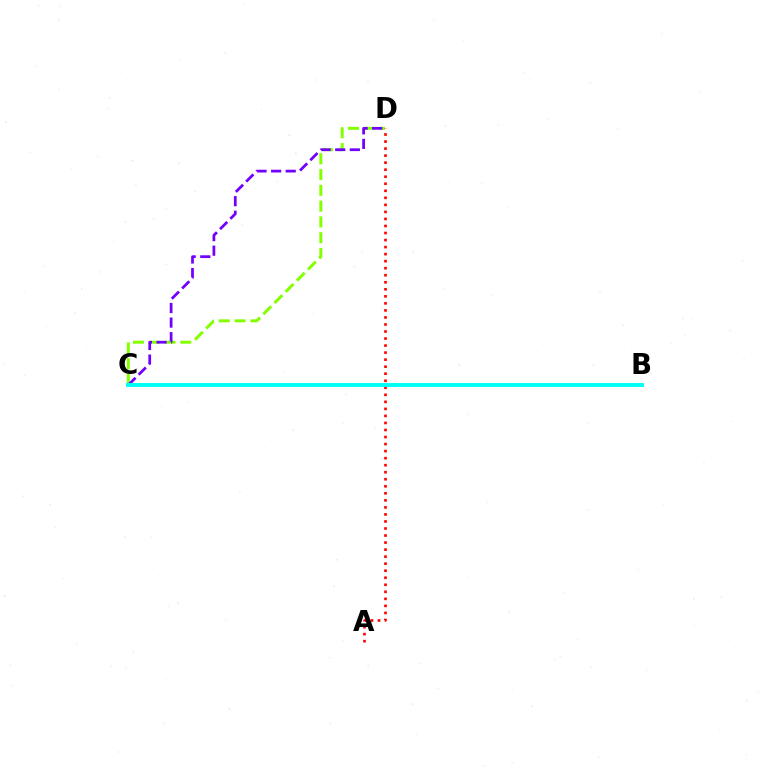{('C', 'D'): [{'color': '#84ff00', 'line_style': 'dashed', 'thickness': 2.14}, {'color': '#7200ff', 'line_style': 'dashed', 'thickness': 1.98}], ('A', 'D'): [{'color': '#ff0000', 'line_style': 'dotted', 'thickness': 1.91}], ('B', 'C'): [{'color': '#00fff6', 'line_style': 'solid', 'thickness': 2.83}]}